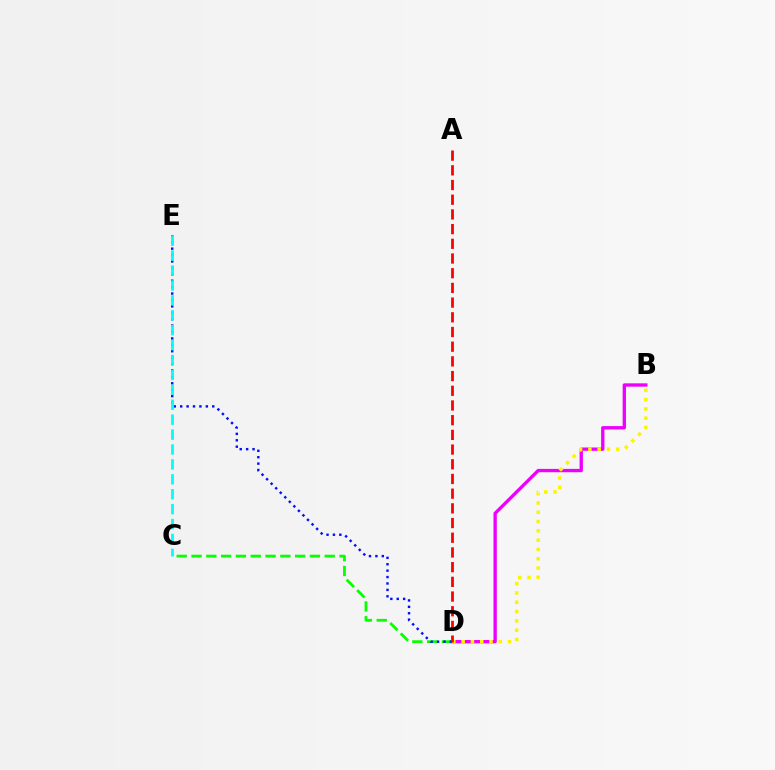{('B', 'D'): [{'color': '#ee00ff', 'line_style': 'solid', 'thickness': 2.4}, {'color': '#fcf500', 'line_style': 'dotted', 'thickness': 2.52}], ('C', 'D'): [{'color': '#08ff00', 'line_style': 'dashed', 'thickness': 2.01}], ('D', 'E'): [{'color': '#0010ff', 'line_style': 'dotted', 'thickness': 1.74}], ('C', 'E'): [{'color': '#00fff6', 'line_style': 'dashed', 'thickness': 2.03}], ('A', 'D'): [{'color': '#ff0000', 'line_style': 'dashed', 'thickness': 2.0}]}